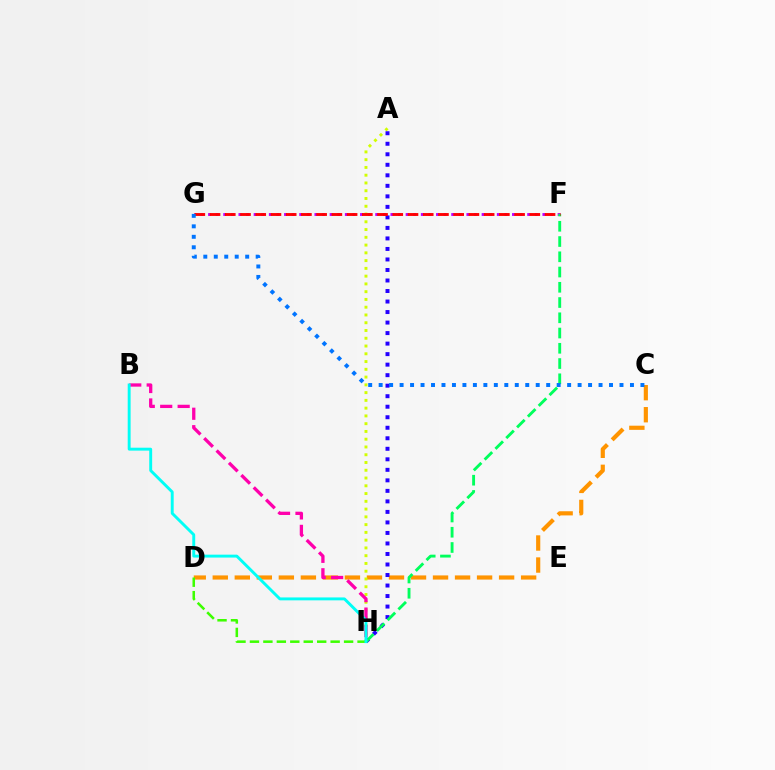{('C', 'D'): [{'color': '#ff9400', 'line_style': 'dashed', 'thickness': 2.99}], ('A', 'H'): [{'color': '#d1ff00', 'line_style': 'dotted', 'thickness': 2.11}, {'color': '#2500ff', 'line_style': 'dotted', 'thickness': 2.86}], ('F', 'G'): [{'color': '#b900ff', 'line_style': 'dotted', 'thickness': 2.06}, {'color': '#ff0000', 'line_style': 'dashed', 'thickness': 2.07}], ('D', 'H'): [{'color': '#3dff00', 'line_style': 'dashed', 'thickness': 1.83}], ('B', 'H'): [{'color': '#ff00ac', 'line_style': 'dashed', 'thickness': 2.37}, {'color': '#00fff6', 'line_style': 'solid', 'thickness': 2.1}], ('F', 'H'): [{'color': '#00ff5c', 'line_style': 'dashed', 'thickness': 2.07}], ('C', 'G'): [{'color': '#0074ff', 'line_style': 'dotted', 'thickness': 2.84}]}